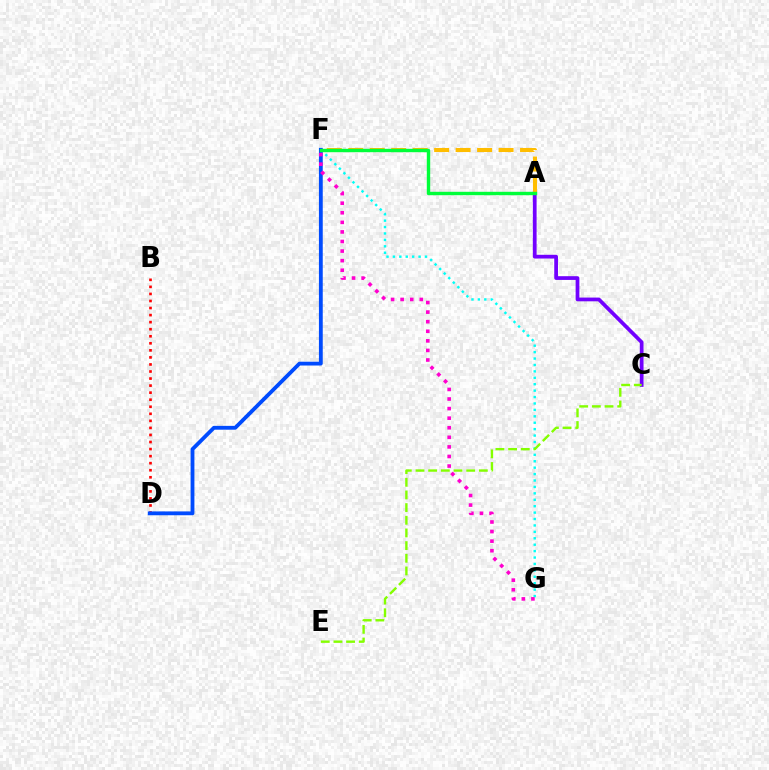{('A', 'C'): [{'color': '#7200ff', 'line_style': 'solid', 'thickness': 2.69}], ('B', 'D'): [{'color': '#ff0000', 'line_style': 'dotted', 'thickness': 1.92}], ('D', 'F'): [{'color': '#004bff', 'line_style': 'solid', 'thickness': 2.75}], ('F', 'G'): [{'color': '#00fff6', 'line_style': 'dotted', 'thickness': 1.74}, {'color': '#ff00cf', 'line_style': 'dotted', 'thickness': 2.6}], ('C', 'E'): [{'color': '#84ff00', 'line_style': 'dashed', 'thickness': 1.72}], ('A', 'F'): [{'color': '#ffbd00', 'line_style': 'dashed', 'thickness': 2.92}, {'color': '#00ff39', 'line_style': 'solid', 'thickness': 2.44}]}